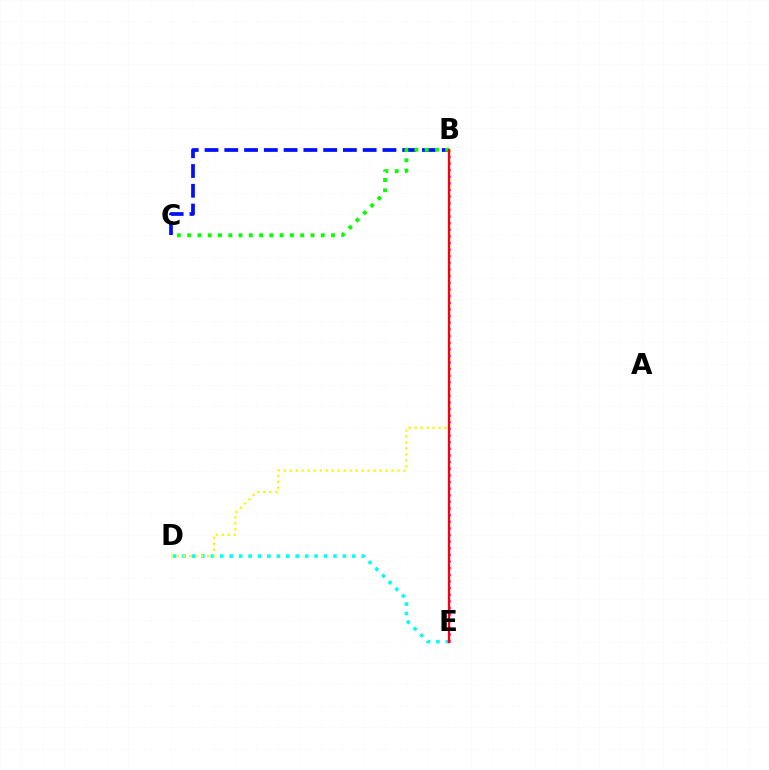{('B', 'E'): [{'color': '#ee00ff', 'line_style': 'dotted', 'thickness': 1.8}, {'color': '#ff0000', 'line_style': 'solid', 'thickness': 1.64}], ('D', 'E'): [{'color': '#00fff6', 'line_style': 'dotted', 'thickness': 2.56}], ('B', 'C'): [{'color': '#0010ff', 'line_style': 'dashed', 'thickness': 2.69}, {'color': '#08ff00', 'line_style': 'dotted', 'thickness': 2.79}], ('B', 'D'): [{'color': '#fcf500', 'line_style': 'dotted', 'thickness': 1.63}]}